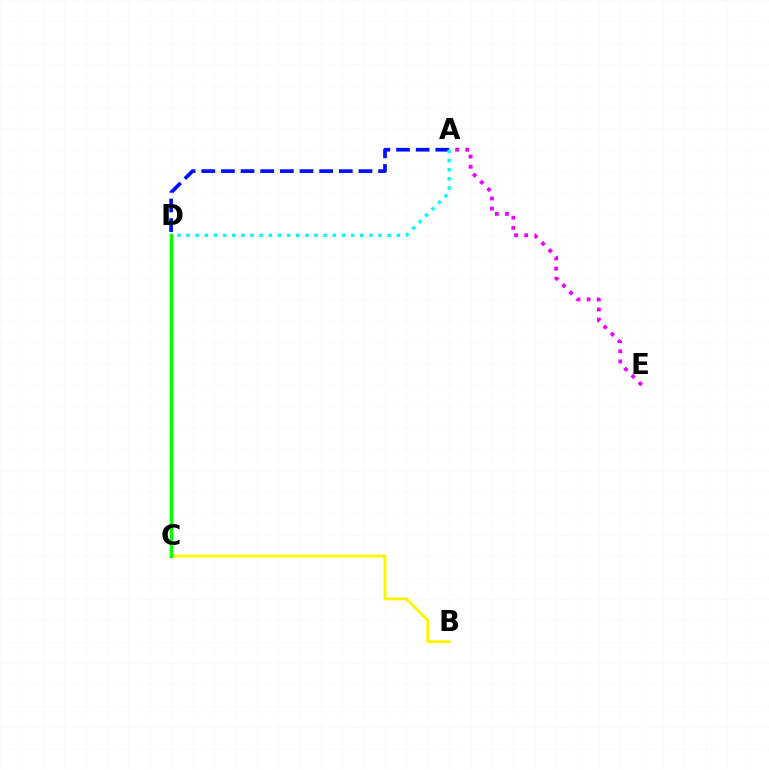{('C', 'D'): [{'color': '#ff0000', 'line_style': 'solid', 'thickness': 2.31}, {'color': '#08ff00', 'line_style': 'solid', 'thickness': 2.32}], ('A', 'D'): [{'color': '#0010ff', 'line_style': 'dashed', 'thickness': 2.67}, {'color': '#00fff6', 'line_style': 'dotted', 'thickness': 2.48}], ('A', 'E'): [{'color': '#ee00ff', 'line_style': 'dotted', 'thickness': 2.76}], ('B', 'C'): [{'color': '#fcf500', 'line_style': 'solid', 'thickness': 2.11}]}